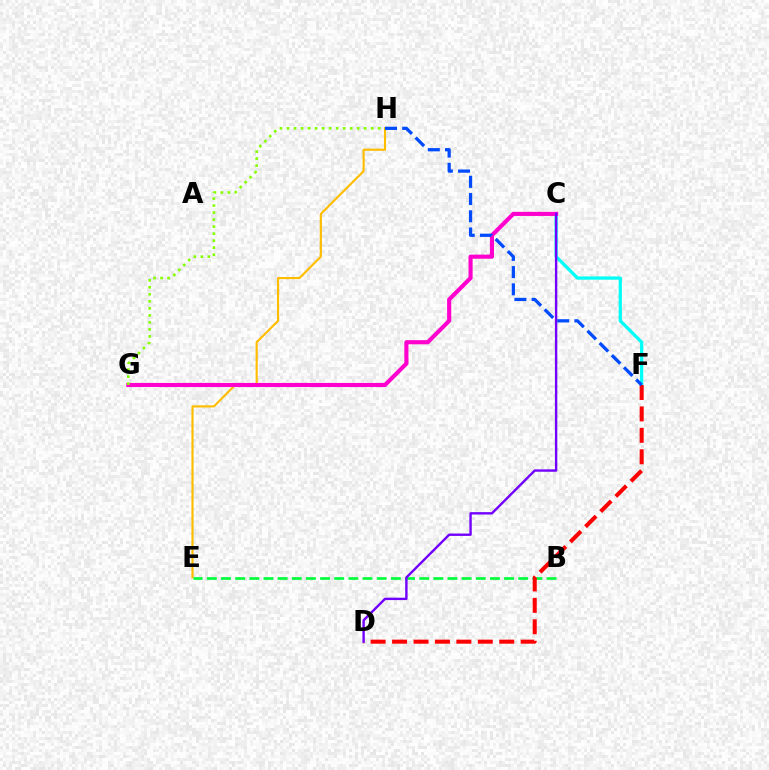{('C', 'F'): [{'color': '#00fff6', 'line_style': 'solid', 'thickness': 2.34}], ('E', 'H'): [{'color': '#ffbd00', 'line_style': 'solid', 'thickness': 1.54}], ('C', 'G'): [{'color': '#ff00cf', 'line_style': 'solid', 'thickness': 2.96}], ('B', 'E'): [{'color': '#00ff39', 'line_style': 'dashed', 'thickness': 1.92}], ('D', 'F'): [{'color': '#ff0000', 'line_style': 'dashed', 'thickness': 2.91}], ('C', 'D'): [{'color': '#7200ff', 'line_style': 'solid', 'thickness': 1.72}], ('F', 'H'): [{'color': '#004bff', 'line_style': 'dashed', 'thickness': 2.34}], ('G', 'H'): [{'color': '#84ff00', 'line_style': 'dotted', 'thickness': 1.91}]}